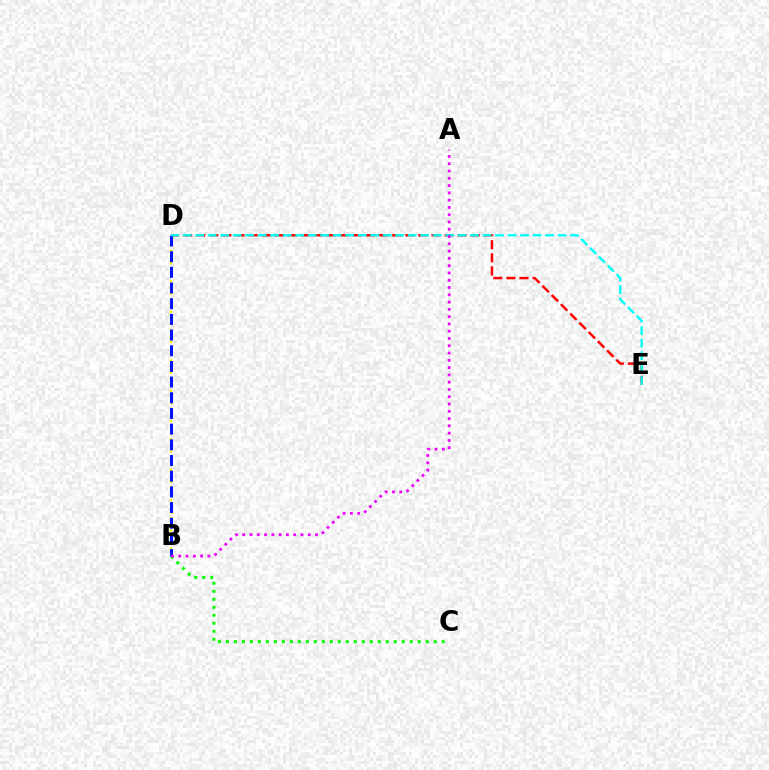{('D', 'E'): [{'color': '#ff0000', 'line_style': 'dashed', 'thickness': 1.78}, {'color': '#00fff6', 'line_style': 'dashed', 'thickness': 1.7}], ('B', 'C'): [{'color': '#08ff00', 'line_style': 'dotted', 'thickness': 2.17}], ('B', 'D'): [{'color': '#fcf500', 'line_style': 'dotted', 'thickness': 1.65}, {'color': '#0010ff', 'line_style': 'dashed', 'thickness': 2.13}], ('A', 'B'): [{'color': '#ee00ff', 'line_style': 'dotted', 'thickness': 1.98}]}